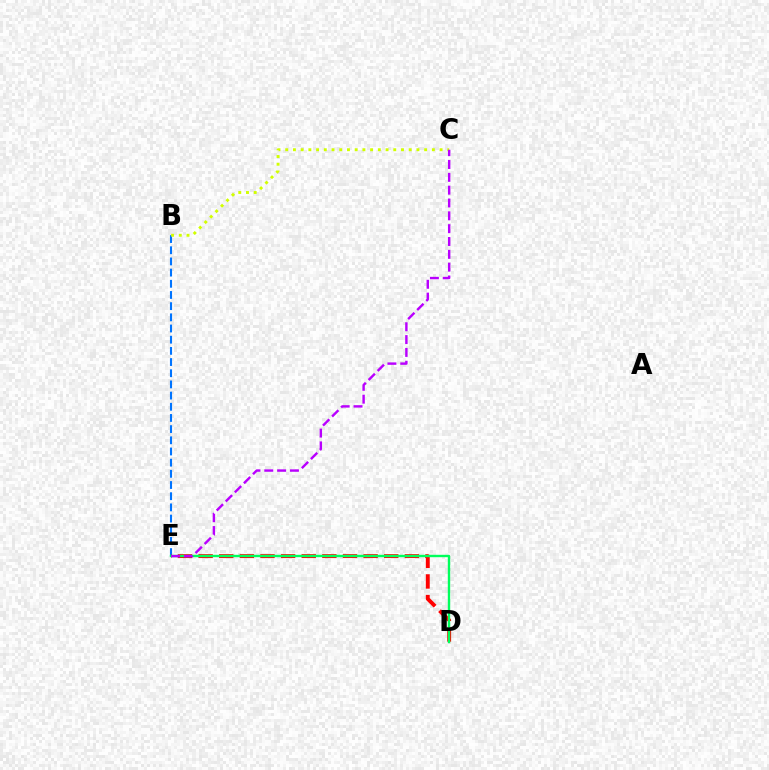{('B', 'E'): [{'color': '#0074ff', 'line_style': 'dashed', 'thickness': 1.52}], ('D', 'E'): [{'color': '#ff0000', 'line_style': 'dashed', 'thickness': 2.8}, {'color': '#00ff5c', 'line_style': 'solid', 'thickness': 1.72}], ('B', 'C'): [{'color': '#d1ff00', 'line_style': 'dotted', 'thickness': 2.1}], ('C', 'E'): [{'color': '#b900ff', 'line_style': 'dashed', 'thickness': 1.74}]}